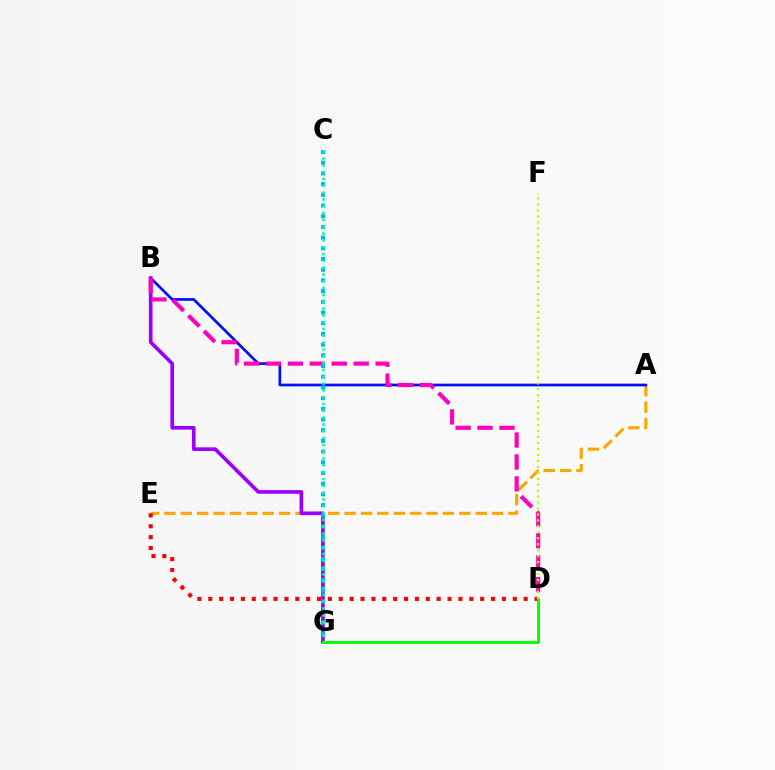{('A', 'E'): [{'color': '#ffa500', 'line_style': 'dashed', 'thickness': 2.23}], ('A', 'B'): [{'color': '#0010ff', 'line_style': 'solid', 'thickness': 1.95}], ('B', 'G'): [{'color': '#9b00ff', 'line_style': 'solid', 'thickness': 2.64}], ('D', 'E'): [{'color': '#ff0000', 'line_style': 'dotted', 'thickness': 2.95}], ('B', 'D'): [{'color': '#ff00bd', 'line_style': 'dashed', 'thickness': 2.98}], ('C', 'G'): [{'color': '#00b5ff', 'line_style': 'dotted', 'thickness': 2.91}, {'color': '#00ff9d', 'line_style': 'dotted', 'thickness': 1.85}], ('D', 'G'): [{'color': '#08ff00', 'line_style': 'solid', 'thickness': 2.12}], ('D', 'F'): [{'color': '#b3ff00', 'line_style': 'dotted', 'thickness': 1.62}]}